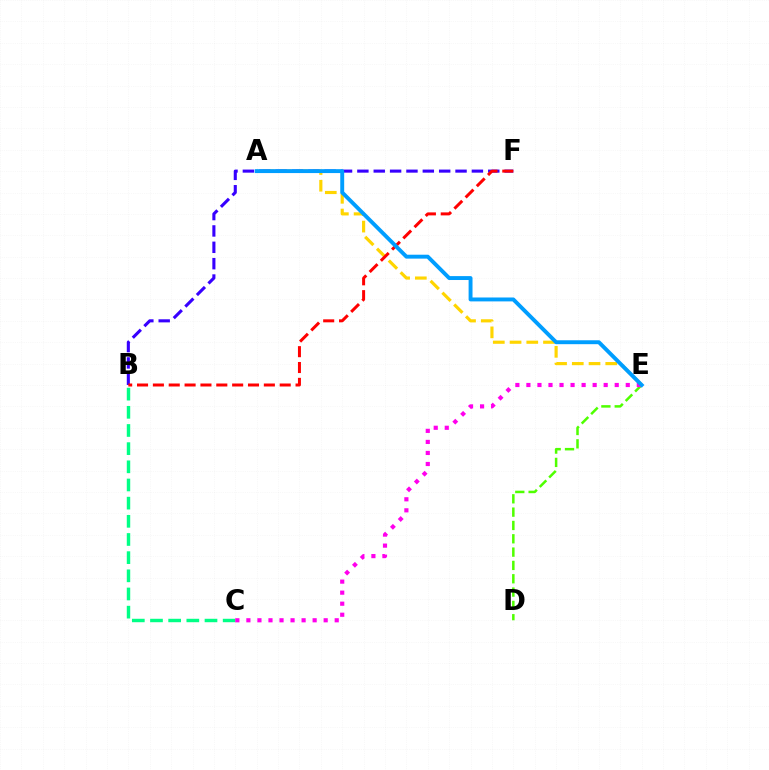{('A', 'E'): [{'color': '#ffd500', 'line_style': 'dashed', 'thickness': 2.27}, {'color': '#009eff', 'line_style': 'solid', 'thickness': 2.82}], ('B', 'F'): [{'color': '#3700ff', 'line_style': 'dashed', 'thickness': 2.22}, {'color': '#ff0000', 'line_style': 'dashed', 'thickness': 2.15}], ('B', 'C'): [{'color': '#00ff86', 'line_style': 'dashed', 'thickness': 2.47}], ('D', 'E'): [{'color': '#4fff00', 'line_style': 'dashed', 'thickness': 1.81}], ('C', 'E'): [{'color': '#ff00ed', 'line_style': 'dotted', 'thickness': 3.0}]}